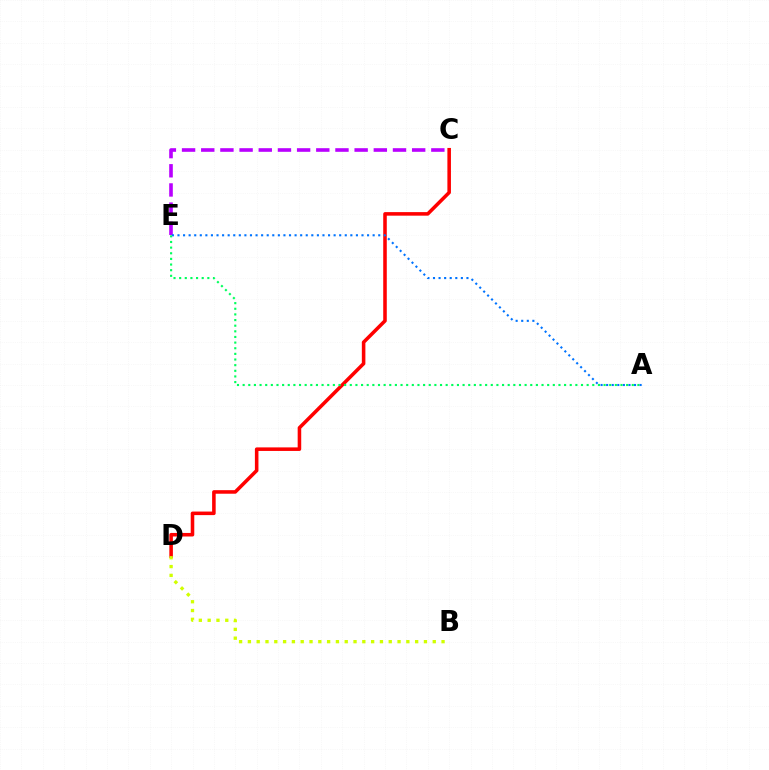{('C', 'D'): [{'color': '#ff0000', 'line_style': 'solid', 'thickness': 2.56}], ('B', 'D'): [{'color': '#d1ff00', 'line_style': 'dotted', 'thickness': 2.39}], ('C', 'E'): [{'color': '#b900ff', 'line_style': 'dashed', 'thickness': 2.6}], ('A', 'E'): [{'color': '#00ff5c', 'line_style': 'dotted', 'thickness': 1.53}, {'color': '#0074ff', 'line_style': 'dotted', 'thickness': 1.51}]}